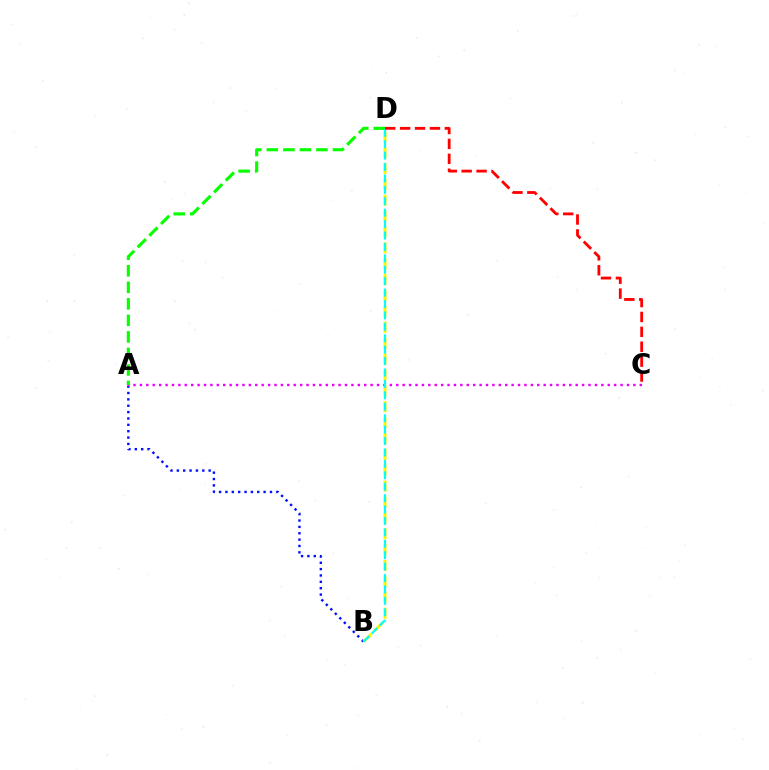{('A', 'B'): [{'color': '#0010ff', 'line_style': 'dotted', 'thickness': 1.73}], ('B', 'D'): [{'color': '#fcf500', 'line_style': 'dashed', 'thickness': 2.16}, {'color': '#00fff6', 'line_style': 'dashed', 'thickness': 1.55}], ('A', 'C'): [{'color': '#ee00ff', 'line_style': 'dotted', 'thickness': 1.74}], ('A', 'D'): [{'color': '#08ff00', 'line_style': 'dashed', 'thickness': 2.25}], ('C', 'D'): [{'color': '#ff0000', 'line_style': 'dashed', 'thickness': 2.03}]}